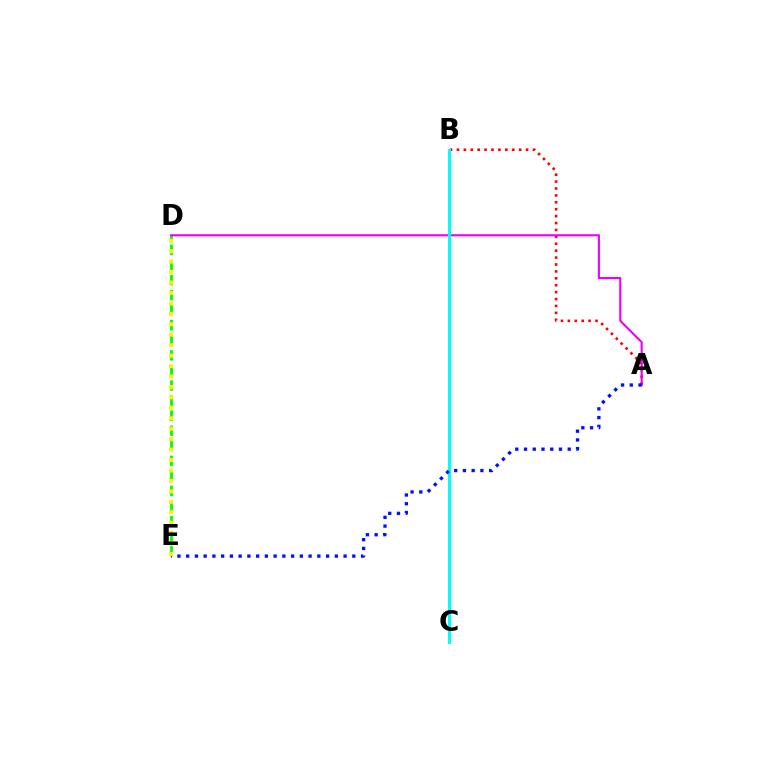{('A', 'B'): [{'color': '#ff0000', 'line_style': 'dotted', 'thickness': 1.88}], ('D', 'E'): [{'color': '#08ff00', 'line_style': 'dashed', 'thickness': 2.05}, {'color': '#fcf500', 'line_style': 'dotted', 'thickness': 2.84}], ('A', 'D'): [{'color': '#ee00ff', 'line_style': 'solid', 'thickness': 1.52}], ('B', 'C'): [{'color': '#00fff6', 'line_style': 'solid', 'thickness': 2.17}], ('A', 'E'): [{'color': '#0010ff', 'line_style': 'dotted', 'thickness': 2.38}]}